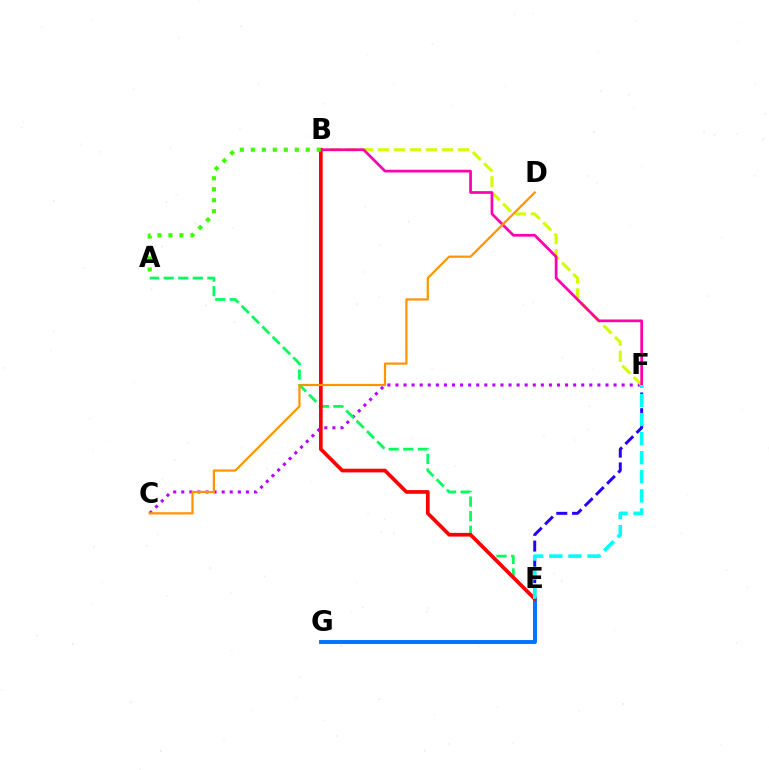{('E', 'G'): [{'color': '#0074ff', 'line_style': 'solid', 'thickness': 2.82}], ('C', 'F'): [{'color': '#b900ff', 'line_style': 'dotted', 'thickness': 2.19}], ('A', 'E'): [{'color': '#00ff5c', 'line_style': 'dashed', 'thickness': 1.98}], ('E', 'F'): [{'color': '#2500ff', 'line_style': 'dashed', 'thickness': 2.14}, {'color': '#00fff6', 'line_style': 'dashed', 'thickness': 2.59}], ('B', 'F'): [{'color': '#d1ff00', 'line_style': 'dashed', 'thickness': 2.18}, {'color': '#ff00ac', 'line_style': 'solid', 'thickness': 1.96}], ('B', 'E'): [{'color': '#ff0000', 'line_style': 'solid', 'thickness': 2.66}], ('C', 'D'): [{'color': '#ff9400', 'line_style': 'solid', 'thickness': 1.6}], ('A', 'B'): [{'color': '#3dff00', 'line_style': 'dotted', 'thickness': 2.99}]}